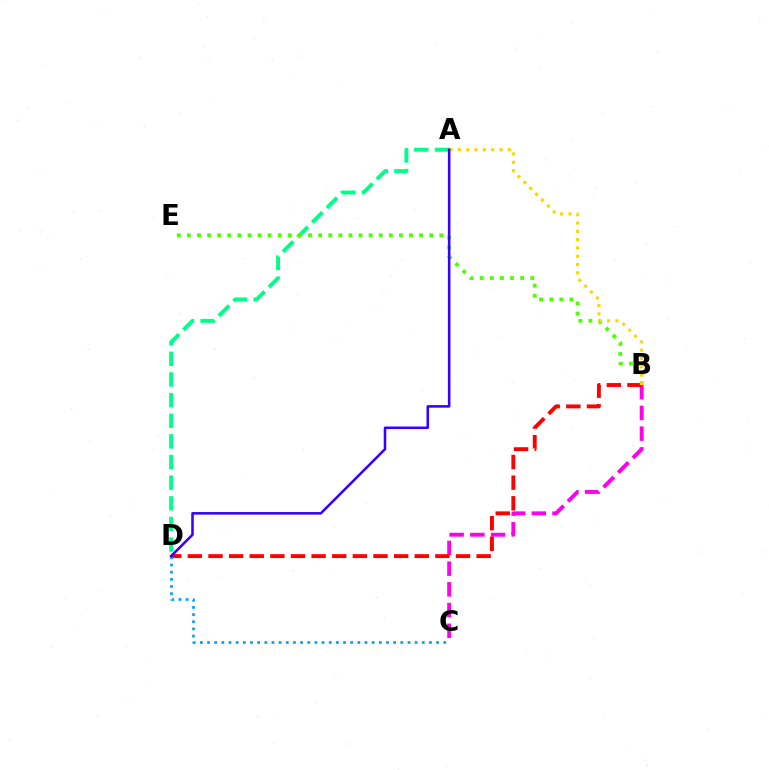{('A', 'D'): [{'color': '#00ff86', 'line_style': 'dashed', 'thickness': 2.8}, {'color': '#3700ff', 'line_style': 'solid', 'thickness': 1.84}], ('B', 'C'): [{'color': '#ff00ed', 'line_style': 'dashed', 'thickness': 2.81}], ('B', 'D'): [{'color': '#ff0000', 'line_style': 'dashed', 'thickness': 2.8}], ('B', 'E'): [{'color': '#4fff00', 'line_style': 'dotted', 'thickness': 2.74}], ('C', 'D'): [{'color': '#009eff', 'line_style': 'dotted', 'thickness': 1.94}], ('A', 'B'): [{'color': '#ffd500', 'line_style': 'dotted', 'thickness': 2.26}]}